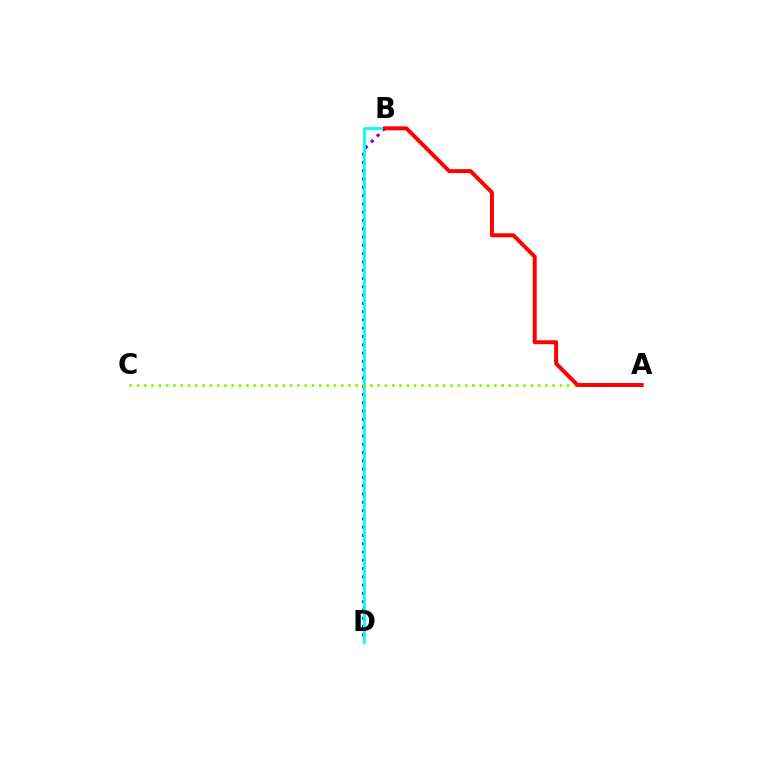{('B', 'D'): [{'color': '#7200ff', 'line_style': 'dotted', 'thickness': 2.25}, {'color': '#00fff6', 'line_style': 'solid', 'thickness': 2.0}], ('A', 'C'): [{'color': '#84ff00', 'line_style': 'dotted', 'thickness': 1.98}], ('A', 'B'): [{'color': '#ff0000', 'line_style': 'solid', 'thickness': 2.84}]}